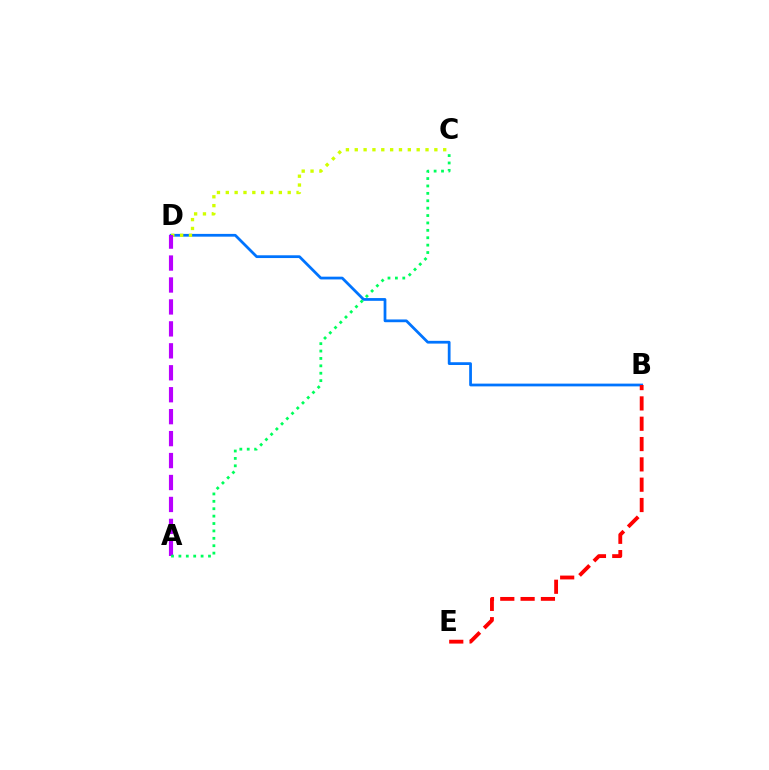{('B', 'D'): [{'color': '#0074ff', 'line_style': 'solid', 'thickness': 1.99}], ('B', 'E'): [{'color': '#ff0000', 'line_style': 'dashed', 'thickness': 2.76}], ('C', 'D'): [{'color': '#d1ff00', 'line_style': 'dotted', 'thickness': 2.4}], ('A', 'D'): [{'color': '#b900ff', 'line_style': 'dashed', 'thickness': 2.98}], ('A', 'C'): [{'color': '#00ff5c', 'line_style': 'dotted', 'thickness': 2.01}]}